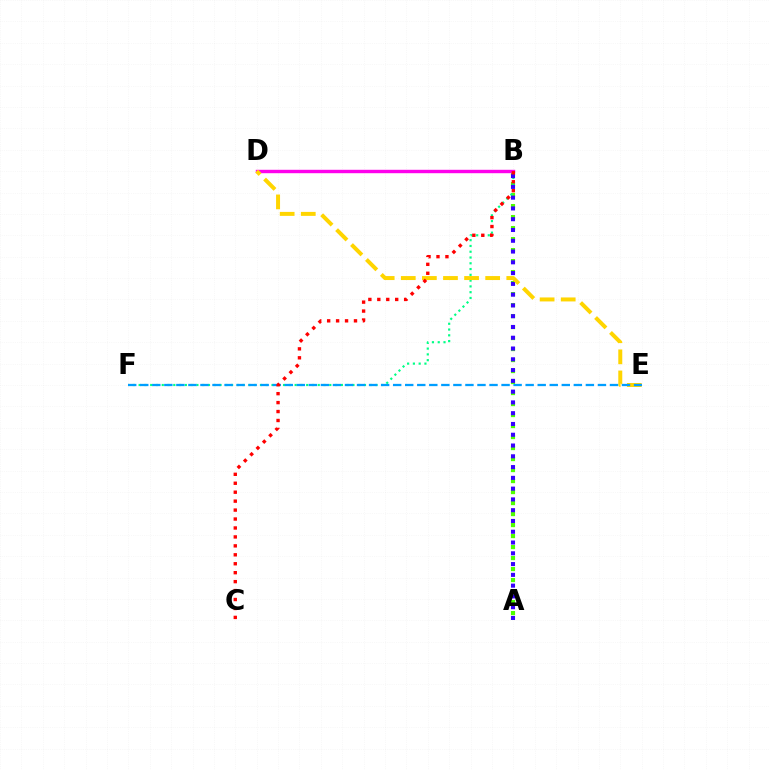{('A', 'B'): [{'color': '#4fff00', 'line_style': 'dotted', 'thickness': 2.99}, {'color': '#3700ff', 'line_style': 'dotted', 'thickness': 2.93}], ('B', 'F'): [{'color': '#00ff86', 'line_style': 'dotted', 'thickness': 1.57}], ('B', 'D'): [{'color': '#ff00ed', 'line_style': 'solid', 'thickness': 2.46}], ('D', 'E'): [{'color': '#ffd500', 'line_style': 'dashed', 'thickness': 2.87}], ('E', 'F'): [{'color': '#009eff', 'line_style': 'dashed', 'thickness': 1.64}], ('B', 'C'): [{'color': '#ff0000', 'line_style': 'dotted', 'thickness': 2.43}]}